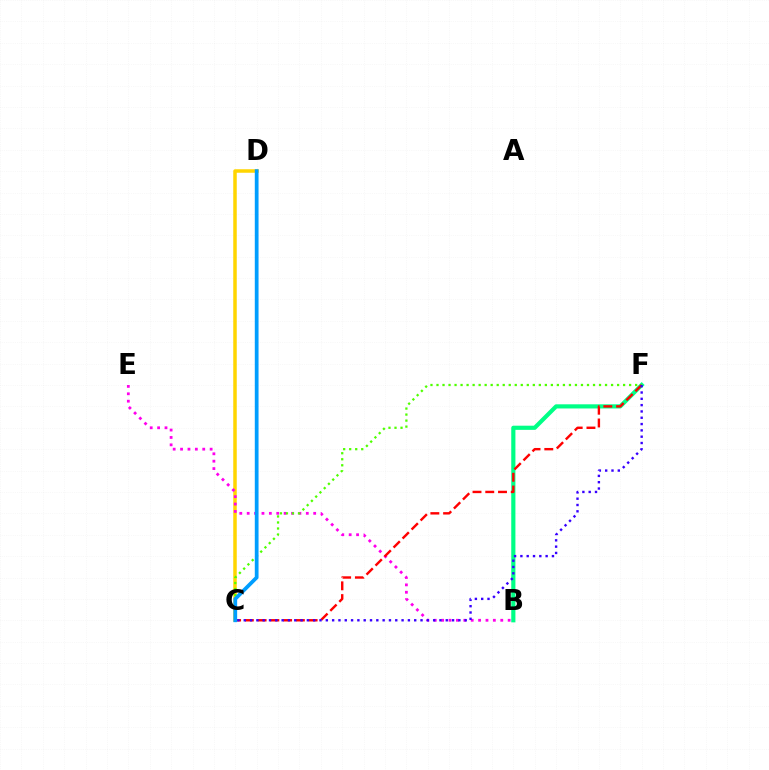{('B', 'F'): [{'color': '#00ff86', 'line_style': 'solid', 'thickness': 3.0}], ('C', 'D'): [{'color': '#ffd500', 'line_style': 'solid', 'thickness': 2.52}, {'color': '#009eff', 'line_style': 'solid', 'thickness': 2.7}], ('B', 'E'): [{'color': '#ff00ed', 'line_style': 'dotted', 'thickness': 2.01}], ('C', 'F'): [{'color': '#4fff00', 'line_style': 'dotted', 'thickness': 1.64}, {'color': '#ff0000', 'line_style': 'dashed', 'thickness': 1.73}, {'color': '#3700ff', 'line_style': 'dotted', 'thickness': 1.72}]}